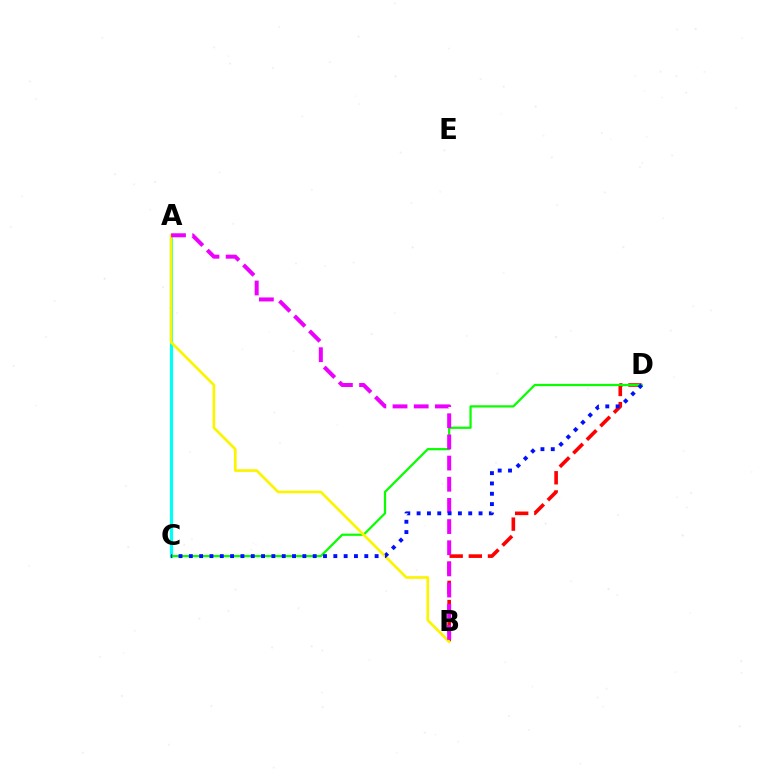{('A', 'C'): [{'color': '#00fff6', 'line_style': 'solid', 'thickness': 2.3}], ('B', 'D'): [{'color': '#ff0000', 'line_style': 'dashed', 'thickness': 2.6}], ('C', 'D'): [{'color': '#08ff00', 'line_style': 'solid', 'thickness': 1.6}, {'color': '#0010ff', 'line_style': 'dotted', 'thickness': 2.8}], ('A', 'B'): [{'color': '#fcf500', 'line_style': 'solid', 'thickness': 1.94}, {'color': '#ee00ff', 'line_style': 'dashed', 'thickness': 2.88}]}